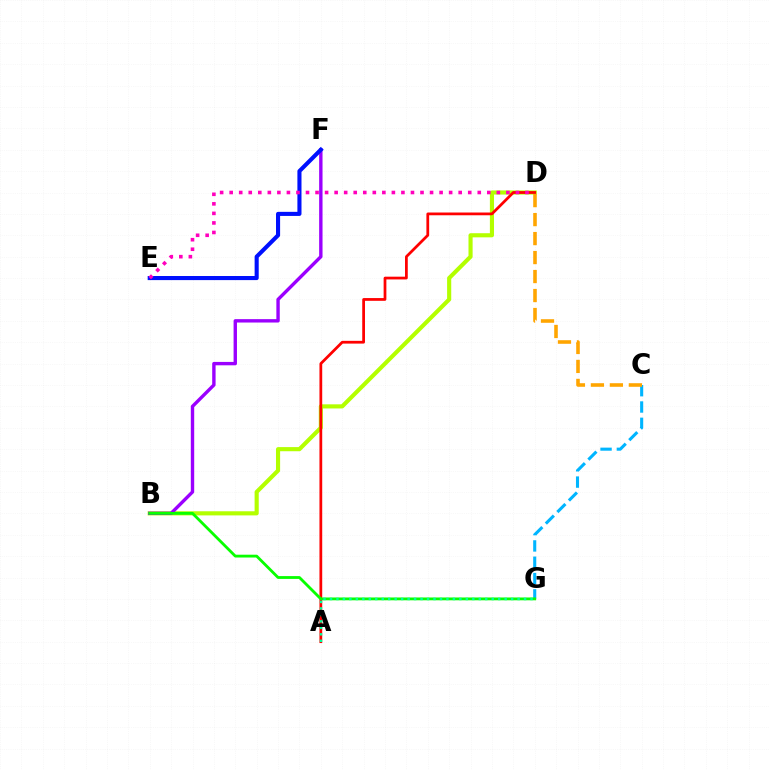{('B', 'D'): [{'color': '#b3ff00', 'line_style': 'solid', 'thickness': 2.97}], ('B', 'F'): [{'color': '#9b00ff', 'line_style': 'solid', 'thickness': 2.44}], ('E', 'F'): [{'color': '#0010ff', 'line_style': 'solid', 'thickness': 2.95}], ('A', 'D'): [{'color': '#ff0000', 'line_style': 'solid', 'thickness': 1.98}], ('C', 'G'): [{'color': '#00b5ff', 'line_style': 'dashed', 'thickness': 2.22}], ('B', 'G'): [{'color': '#08ff00', 'line_style': 'solid', 'thickness': 2.03}], ('D', 'E'): [{'color': '#ff00bd', 'line_style': 'dotted', 'thickness': 2.59}], ('A', 'G'): [{'color': '#00ff9d', 'line_style': 'dotted', 'thickness': 1.76}], ('C', 'D'): [{'color': '#ffa500', 'line_style': 'dashed', 'thickness': 2.58}]}